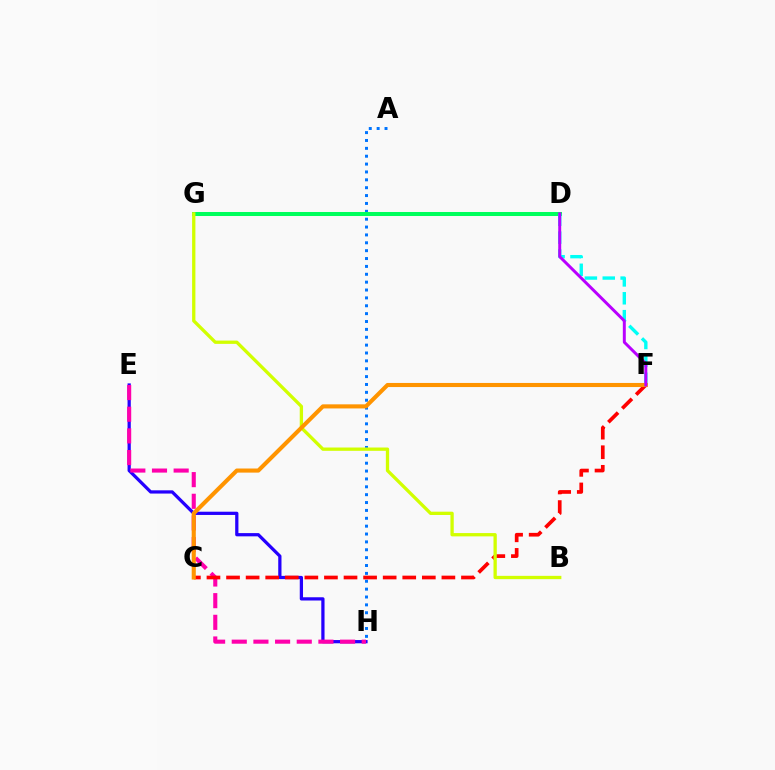{('D', 'G'): [{'color': '#3dff00', 'line_style': 'dashed', 'thickness': 1.57}, {'color': '#00ff5c', 'line_style': 'solid', 'thickness': 2.89}], ('E', 'H'): [{'color': '#2500ff', 'line_style': 'solid', 'thickness': 2.34}, {'color': '#ff00ac', 'line_style': 'dashed', 'thickness': 2.94}], ('A', 'H'): [{'color': '#0074ff', 'line_style': 'dotted', 'thickness': 2.14}], ('D', 'F'): [{'color': '#00fff6', 'line_style': 'dashed', 'thickness': 2.43}, {'color': '#b900ff', 'line_style': 'solid', 'thickness': 2.13}], ('C', 'F'): [{'color': '#ff0000', 'line_style': 'dashed', 'thickness': 2.66}, {'color': '#ff9400', 'line_style': 'solid', 'thickness': 2.95}], ('B', 'G'): [{'color': '#d1ff00', 'line_style': 'solid', 'thickness': 2.37}]}